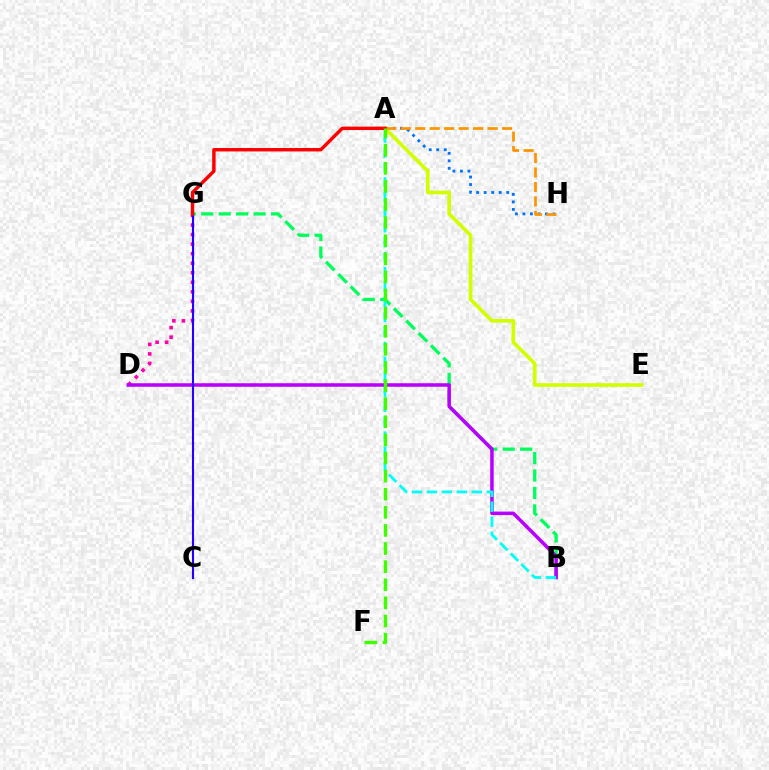{('A', 'H'): [{'color': '#0074ff', 'line_style': 'dotted', 'thickness': 2.04}, {'color': '#ff9400', 'line_style': 'dashed', 'thickness': 1.97}], ('A', 'E'): [{'color': '#d1ff00', 'line_style': 'solid', 'thickness': 2.63}], ('B', 'G'): [{'color': '#00ff5c', 'line_style': 'dashed', 'thickness': 2.37}], ('D', 'G'): [{'color': '#ff00ac', 'line_style': 'dotted', 'thickness': 2.59}], ('B', 'D'): [{'color': '#b900ff', 'line_style': 'solid', 'thickness': 2.54}], ('A', 'B'): [{'color': '#00fff6', 'line_style': 'dashed', 'thickness': 2.03}], ('C', 'G'): [{'color': '#2500ff', 'line_style': 'solid', 'thickness': 1.51}], ('A', 'G'): [{'color': '#ff0000', 'line_style': 'solid', 'thickness': 2.47}], ('A', 'F'): [{'color': '#3dff00', 'line_style': 'dashed', 'thickness': 2.46}]}